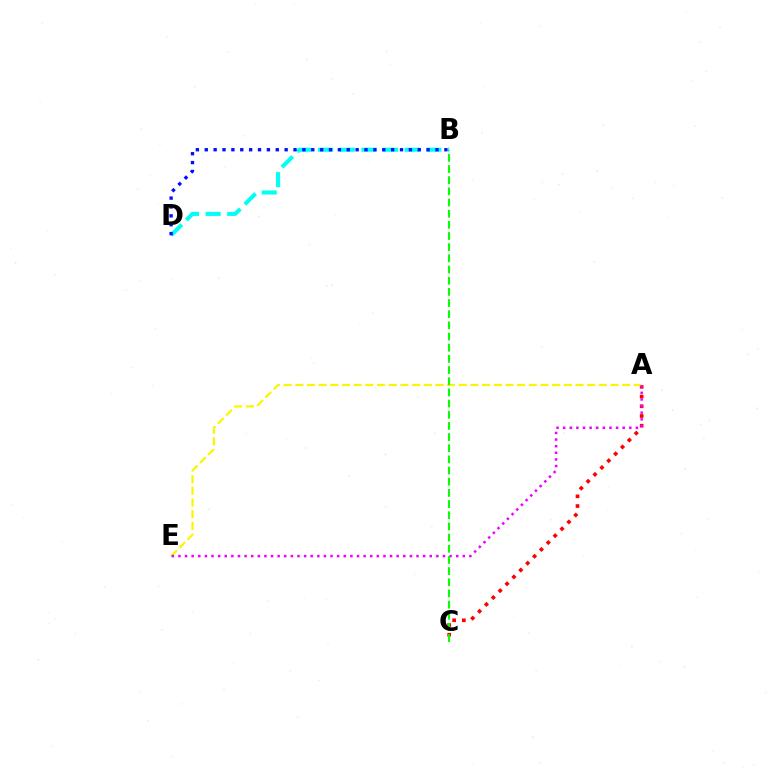{('A', 'C'): [{'color': '#ff0000', 'line_style': 'dotted', 'thickness': 2.64}], ('B', 'D'): [{'color': '#00fff6', 'line_style': 'dashed', 'thickness': 2.94}, {'color': '#0010ff', 'line_style': 'dotted', 'thickness': 2.41}], ('A', 'E'): [{'color': '#fcf500', 'line_style': 'dashed', 'thickness': 1.59}, {'color': '#ee00ff', 'line_style': 'dotted', 'thickness': 1.8}], ('B', 'C'): [{'color': '#08ff00', 'line_style': 'dashed', 'thickness': 1.52}]}